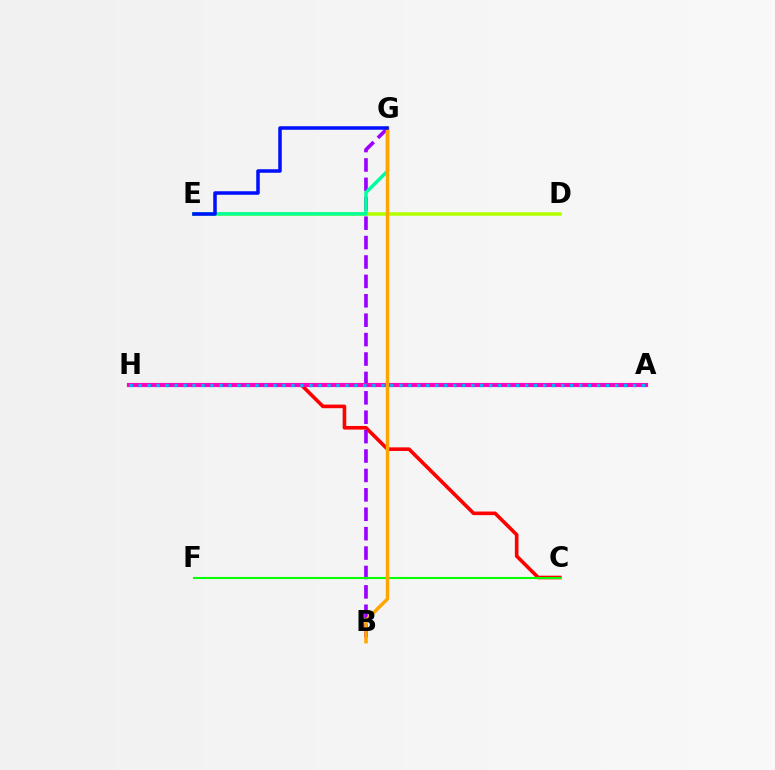{('C', 'H'): [{'color': '#ff0000', 'line_style': 'solid', 'thickness': 2.6}], ('D', 'E'): [{'color': '#b3ff00', 'line_style': 'solid', 'thickness': 2.53}], ('B', 'G'): [{'color': '#9b00ff', 'line_style': 'dashed', 'thickness': 2.64}, {'color': '#ffa500', 'line_style': 'solid', 'thickness': 2.49}], ('E', 'G'): [{'color': '#00ff9d', 'line_style': 'solid', 'thickness': 2.49}, {'color': '#0010ff', 'line_style': 'solid', 'thickness': 2.53}], ('C', 'F'): [{'color': '#08ff00', 'line_style': 'solid', 'thickness': 1.5}], ('A', 'H'): [{'color': '#ff00bd', 'line_style': 'solid', 'thickness': 2.97}, {'color': '#00b5ff', 'line_style': 'dotted', 'thickness': 2.44}]}